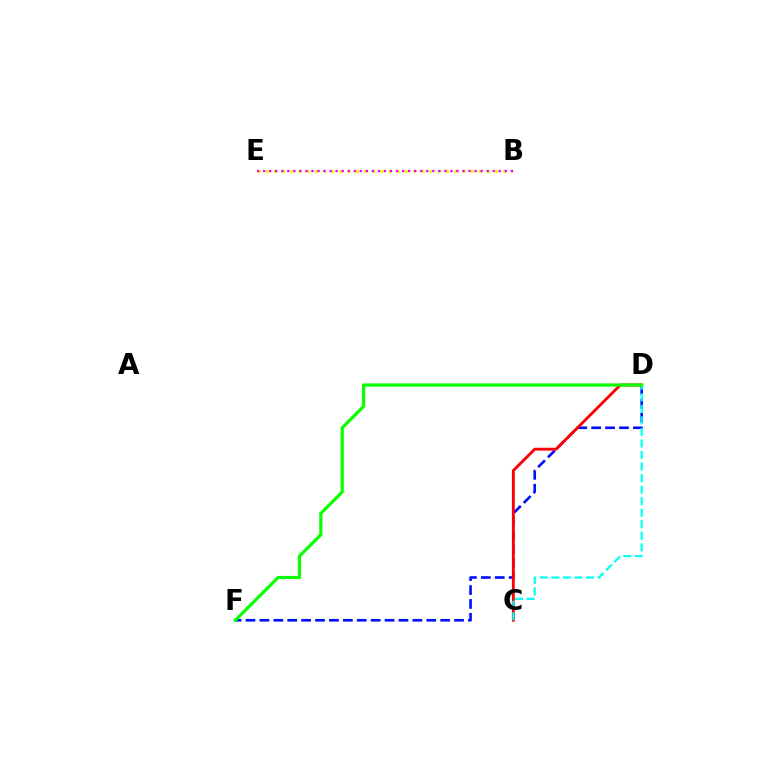{('D', 'F'): [{'color': '#0010ff', 'line_style': 'dashed', 'thickness': 1.89}, {'color': '#08ff00', 'line_style': 'solid', 'thickness': 2.3}], ('C', 'D'): [{'color': '#ff0000', 'line_style': 'solid', 'thickness': 2.07}, {'color': '#00fff6', 'line_style': 'dashed', 'thickness': 1.57}], ('B', 'E'): [{'color': '#fcf500', 'line_style': 'dotted', 'thickness': 2.23}, {'color': '#ee00ff', 'line_style': 'dotted', 'thickness': 1.64}]}